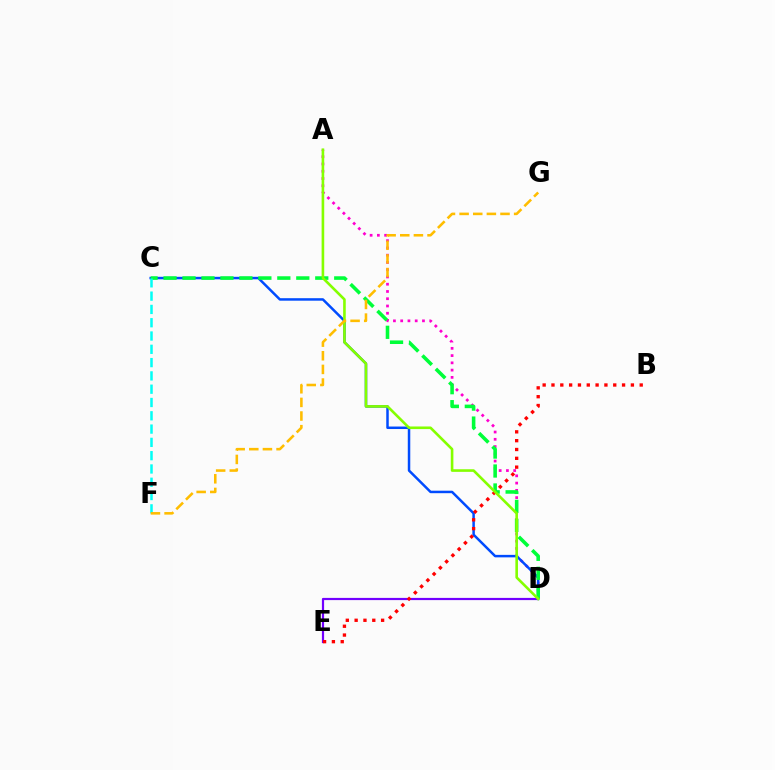{('A', 'D'): [{'color': '#ff00cf', 'line_style': 'dotted', 'thickness': 1.97}, {'color': '#84ff00', 'line_style': 'solid', 'thickness': 1.88}], ('C', 'D'): [{'color': '#004bff', 'line_style': 'solid', 'thickness': 1.79}, {'color': '#00ff39', 'line_style': 'dashed', 'thickness': 2.58}], ('D', 'E'): [{'color': '#7200ff', 'line_style': 'solid', 'thickness': 1.58}], ('C', 'F'): [{'color': '#00fff6', 'line_style': 'dashed', 'thickness': 1.81}], ('B', 'E'): [{'color': '#ff0000', 'line_style': 'dotted', 'thickness': 2.4}], ('F', 'G'): [{'color': '#ffbd00', 'line_style': 'dashed', 'thickness': 1.85}]}